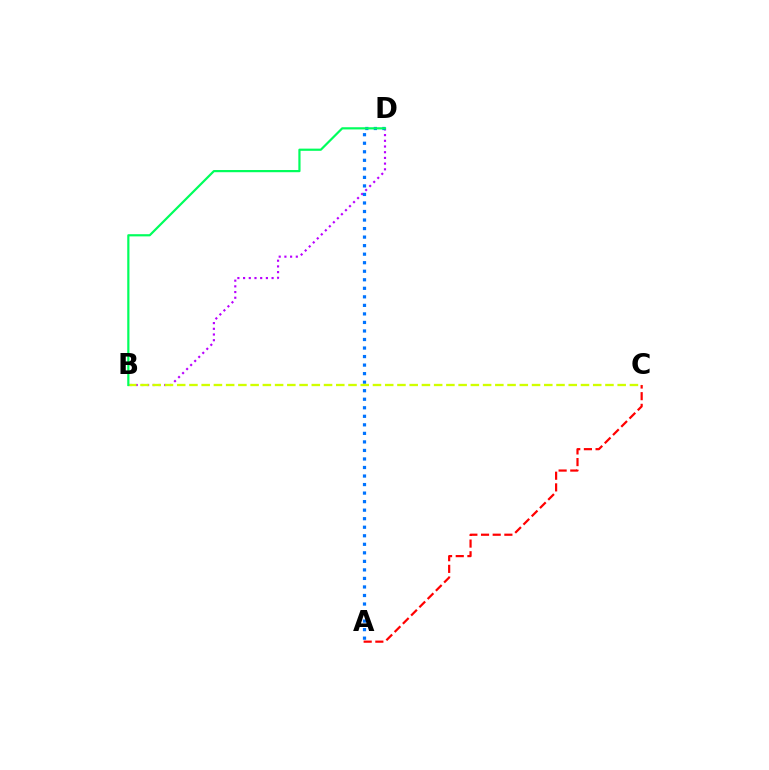{('B', 'D'): [{'color': '#b900ff', 'line_style': 'dotted', 'thickness': 1.55}, {'color': '#00ff5c', 'line_style': 'solid', 'thickness': 1.58}], ('A', 'C'): [{'color': '#ff0000', 'line_style': 'dashed', 'thickness': 1.59}], ('A', 'D'): [{'color': '#0074ff', 'line_style': 'dotted', 'thickness': 2.32}], ('B', 'C'): [{'color': '#d1ff00', 'line_style': 'dashed', 'thickness': 1.66}]}